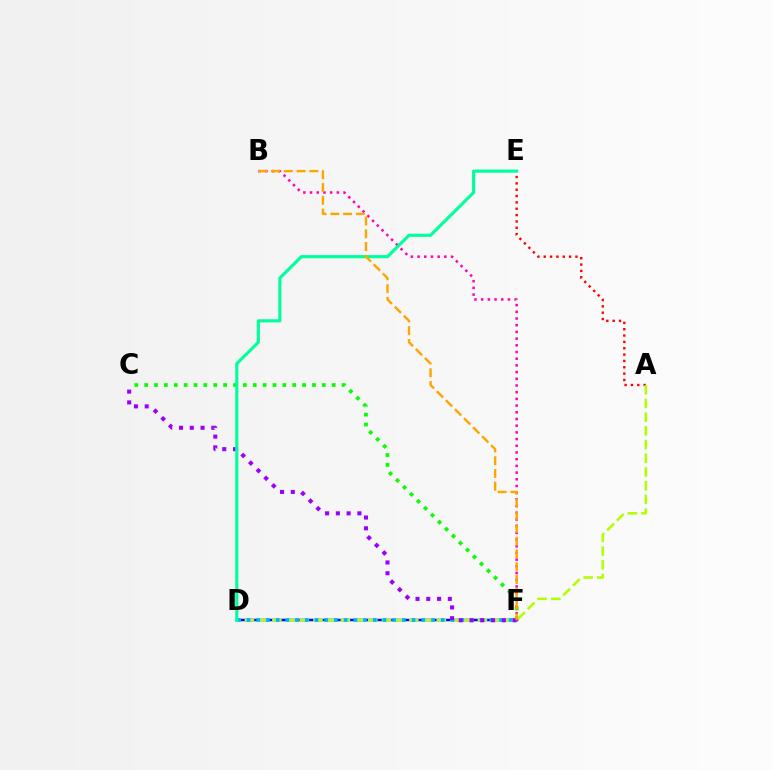{('C', 'F'): [{'color': '#08ff00', 'line_style': 'dotted', 'thickness': 2.68}, {'color': '#9b00ff', 'line_style': 'dotted', 'thickness': 2.93}], ('A', 'E'): [{'color': '#ff0000', 'line_style': 'dotted', 'thickness': 1.72}], ('D', 'F'): [{'color': '#0010ff', 'line_style': 'solid', 'thickness': 1.8}, {'color': '#00b5ff', 'line_style': 'dotted', 'thickness': 2.64}], ('A', 'D'): [{'color': '#b3ff00', 'line_style': 'dashed', 'thickness': 1.86}], ('B', 'F'): [{'color': '#ff00bd', 'line_style': 'dotted', 'thickness': 1.82}, {'color': '#ffa500', 'line_style': 'dashed', 'thickness': 1.73}], ('D', 'E'): [{'color': '#00ff9d', 'line_style': 'solid', 'thickness': 2.26}]}